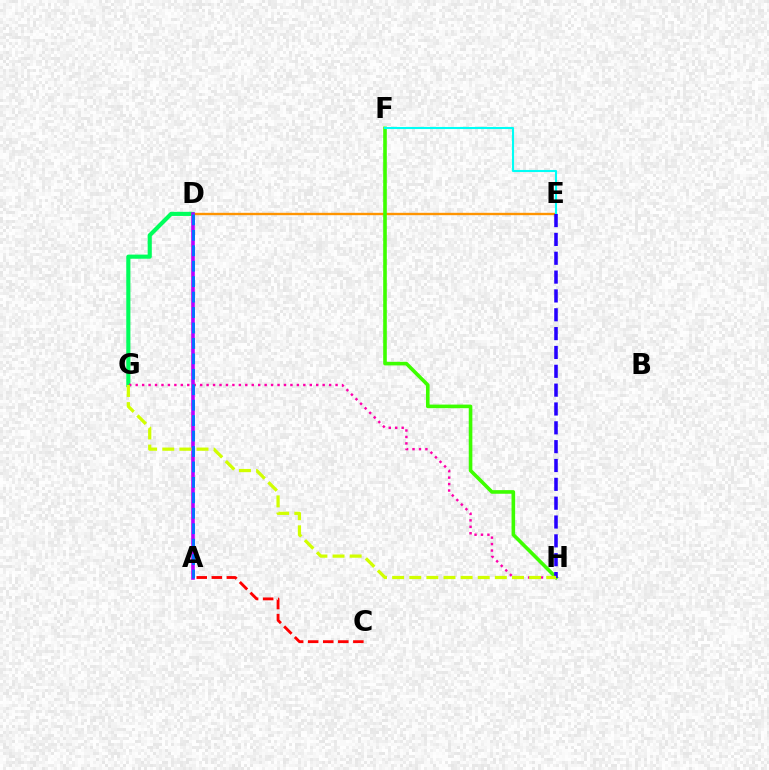{('D', 'E'): [{'color': '#ff9400', 'line_style': 'solid', 'thickness': 1.71}], ('F', 'H'): [{'color': '#3dff00', 'line_style': 'solid', 'thickness': 2.6}], ('D', 'G'): [{'color': '#00ff5c', 'line_style': 'solid', 'thickness': 2.97}], ('A', 'D'): [{'color': '#b900ff', 'line_style': 'solid', 'thickness': 2.59}, {'color': '#0074ff', 'line_style': 'dashed', 'thickness': 2.1}], ('E', 'F'): [{'color': '#00fff6', 'line_style': 'solid', 'thickness': 1.51}], ('G', 'H'): [{'color': '#ff00ac', 'line_style': 'dotted', 'thickness': 1.75}, {'color': '#d1ff00', 'line_style': 'dashed', 'thickness': 2.33}], ('E', 'H'): [{'color': '#2500ff', 'line_style': 'dashed', 'thickness': 2.56}], ('A', 'C'): [{'color': '#ff0000', 'line_style': 'dashed', 'thickness': 2.05}]}